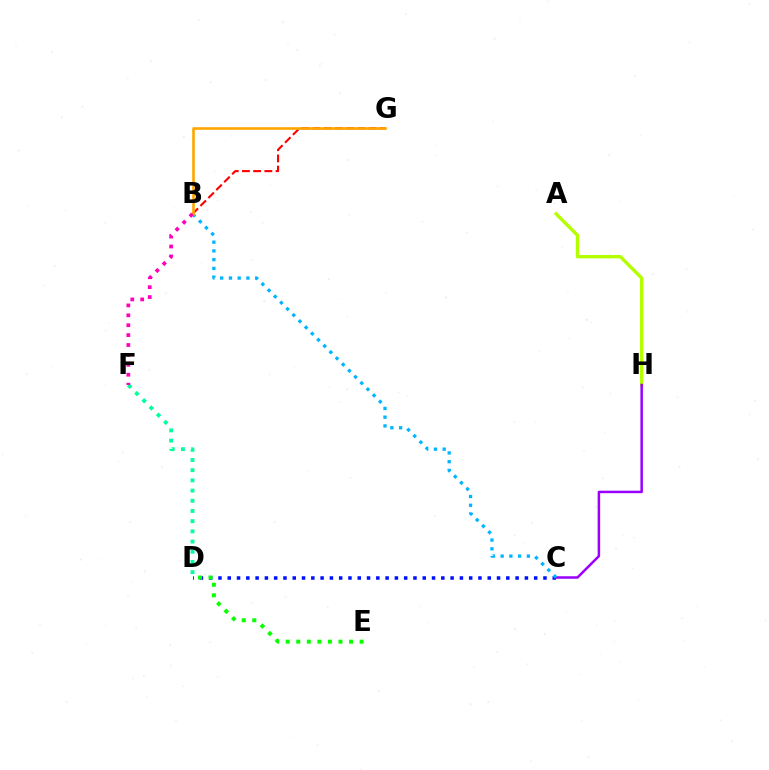{('D', 'F'): [{'color': '#00ff9d', 'line_style': 'dotted', 'thickness': 2.77}], ('A', 'H'): [{'color': '#b3ff00', 'line_style': 'solid', 'thickness': 2.43}], ('C', 'H'): [{'color': '#9b00ff', 'line_style': 'solid', 'thickness': 1.81}], ('B', 'G'): [{'color': '#ff0000', 'line_style': 'dashed', 'thickness': 1.52}, {'color': '#ffa500', 'line_style': 'solid', 'thickness': 1.88}], ('C', 'D'): [{'color': '#0010ff', 'line_style': 'dotted', 'thickness': 2.52}], ('B', 'C'): [{'color': '#00b5ff', 'line_style': 'dotted', 'thickness': 2.37}], ('D', 'E'): [{'color': '#08ff00', 'line_style': 'dotted', 'thickness': 2.87}], ('B', 'F'): [{'color': '#ff00bd', 'line_style': 'dotted', 'thickness': 2.69}]}